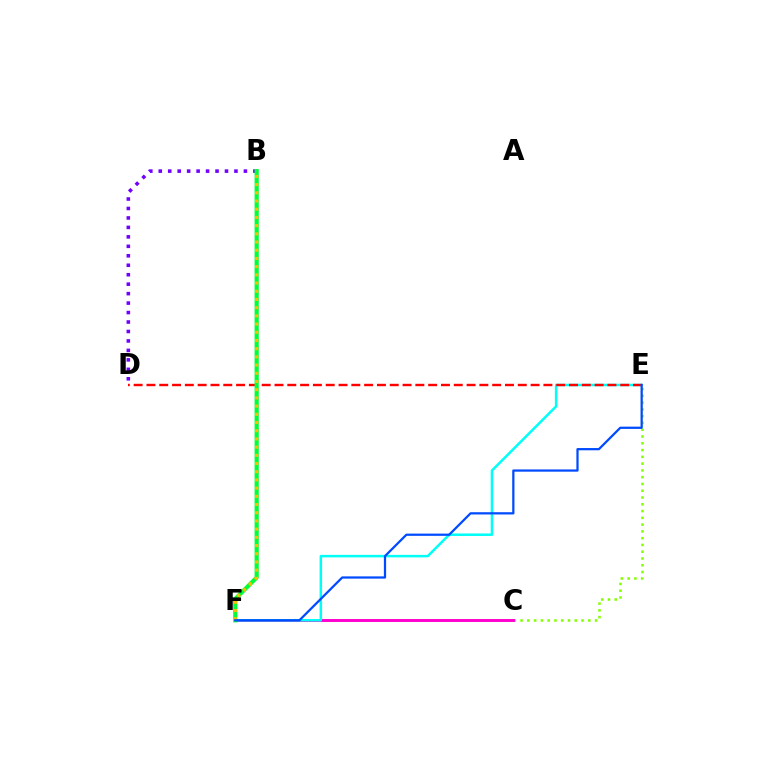{('C', 'E'): [{'color': '#84ff00', 'line_style': 'dotted', 'thickness': 1.84}], ('C', 'F'): [{'color': '#ff00cf', 'line_style': 'solid', 'thickness': 2.1}], ('B', 'D'): [{'color': '#7200ff', 'line_style': 'dotted', 'thickness': 2.57}], ('E', 'F'): [{'color': '#00fff6', 'line_style': 'solid', 'thickness': 1.81}, {'color': '#004bff', 'line_style': 'solid', 'thickness': 1.62}], ('D', 'E'): [{'color': '#ff0000', 'line_style': 'dashed', 'thickness': 1.74}], ('B', 'F'): [{'color': '#00ff39', 'line_style': 'solid', 'thickness': 3.0}, {'color': '#ffbd00', 'line_style': 'dotted', 'thickness': 2.23}]}